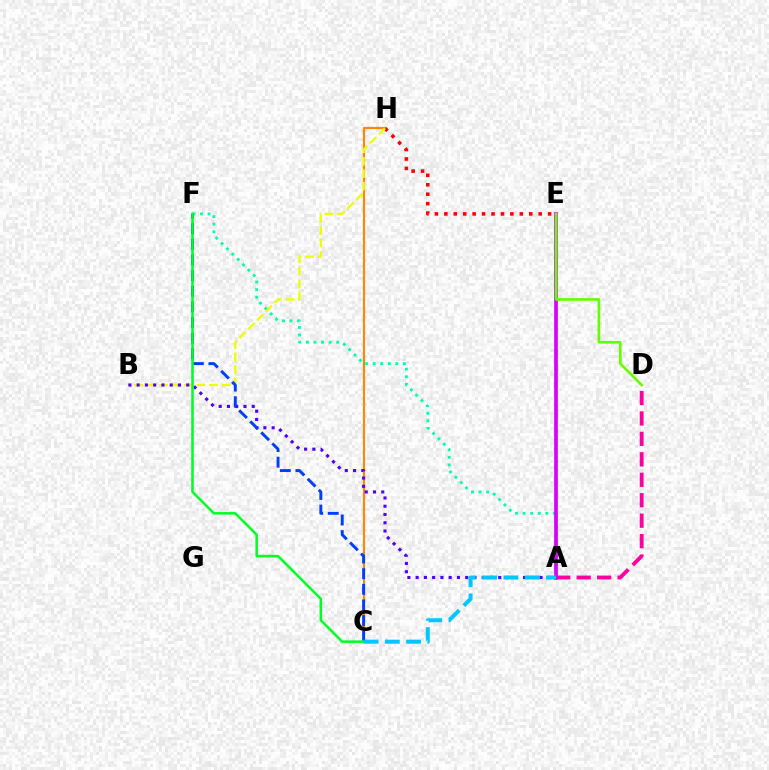{('A', 'F'): [{'color': '#00ffaf', 'line_style': 'dotted', 'thickness': 2.05}], ('C', 'H'): [{'color': '#ff8800', 'line_style': 'solid', 'thickness': 1.56}], ('A', 'D'): [{'color': '#ff00a0', 'line_style': 'dashed', 'thickness': 2.78}], ('E', 'H'): [{'color': '#ff0000', 'line_style': 'dotted', 'thickness': 2.56}], ('A', 'E'): [{'color': '#d600ff', 'line_style': 'solid', 'thickness': 2.67}], ('B', 'H'): [{'color': '#eeff00', 'line_style': 'dashed', 'thickness': 1.69}], ('D', 'E'): [{'color': '#66ff00', 'line_style': 'solid', 'thickness': 1.93}], ('A', 'B'): [{'color': '#4f00ff', 'line_style': 'dotted', 'thickness': 2.24}], ('C', 'F'): [{'color': '#003fff', 'line_style': 'dashed', 'thickness': 2.12}, {'color': '#00ff27', 'line_style': 'solid', 'thickness': 1.83}], ('A', 'C'): [{'color': '#00c7ff', 'line_style': 'dashed', 'thickness': 2.89}]}